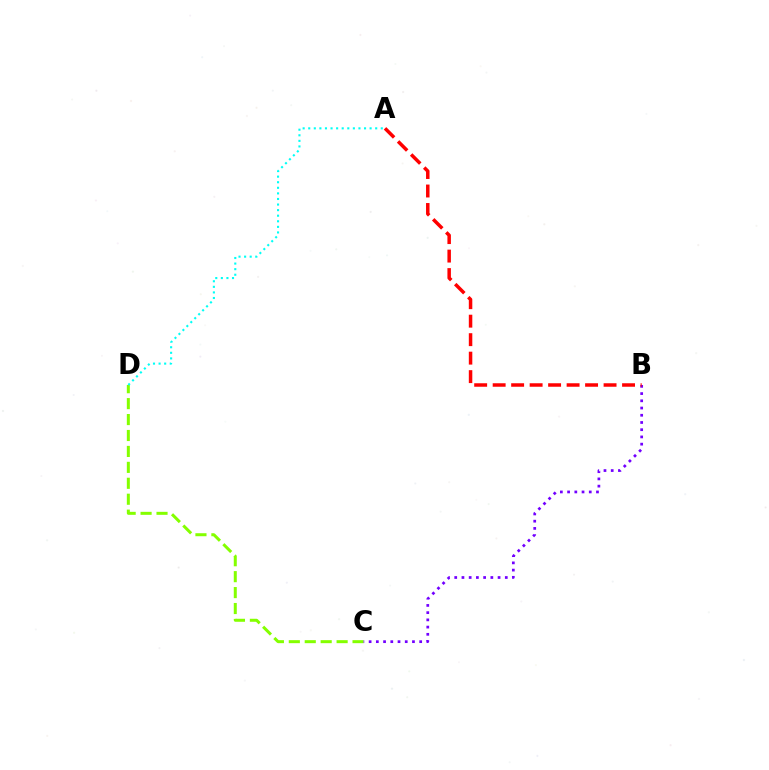{('C', 'D'): [{'color': '#84ff00', 'line_style': 'dashed', 'thickness': 2.16}], ('B', 'C'): [{'color': '#7200ff', 'line_style': 'dotted', 'thickness': 1.96}], ('A', 'D'): [{'color': '#00fff6', 'line_style': 'dotted', 'thickness': 1.52}], ('A', 'B'): [{'color': '#ff0000', 'line_style': 'dashed', 'thickness': 2.51}]}